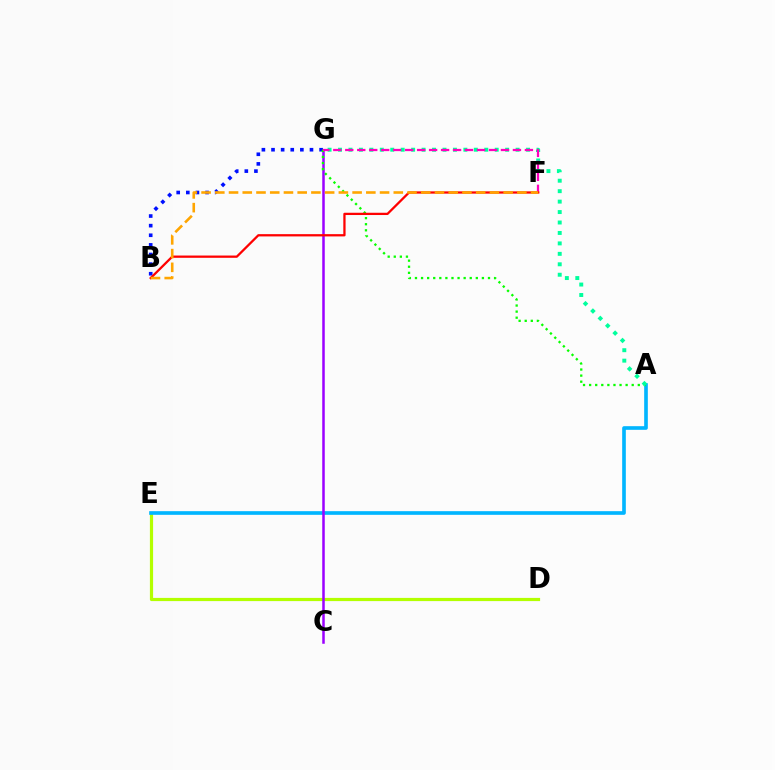{('D', 'E'): [{'color': '#b3ff00', 'line_style': 'solid', 'thickness': 2.3}], ('A', 'E'): [{'color': '#00b5ff', 'line_style': 'solid', 'thickness': 2.62}], ('B', 'G'): [{'color': '#0010ff', 'line_style': 'dotted', 'thickness': 2.61}], ('C', 'G'): [{'color': '#9b00ff', 'line_style': 'solid', 'thickness': 1.81}], ('A', 'G'): [{'color': '#08ff00', 'line_style': 'dotted', 'thickness': 1.65}, {'color': '#00ff9d', 'line_style': 'dotted', 'thickness': 2.84}], ('F', 'G'): [{'color': '#ff00bd', 'line_style': 'dashed', 'thickness': 1.63}], ('B', 'F'): [{'color': '#ff0000', 'line_style': 'solid', 'thickness': 1.63}, {'color': '#ffa500', 'line_style': 'dashed', 'thickness': 1.87}]}